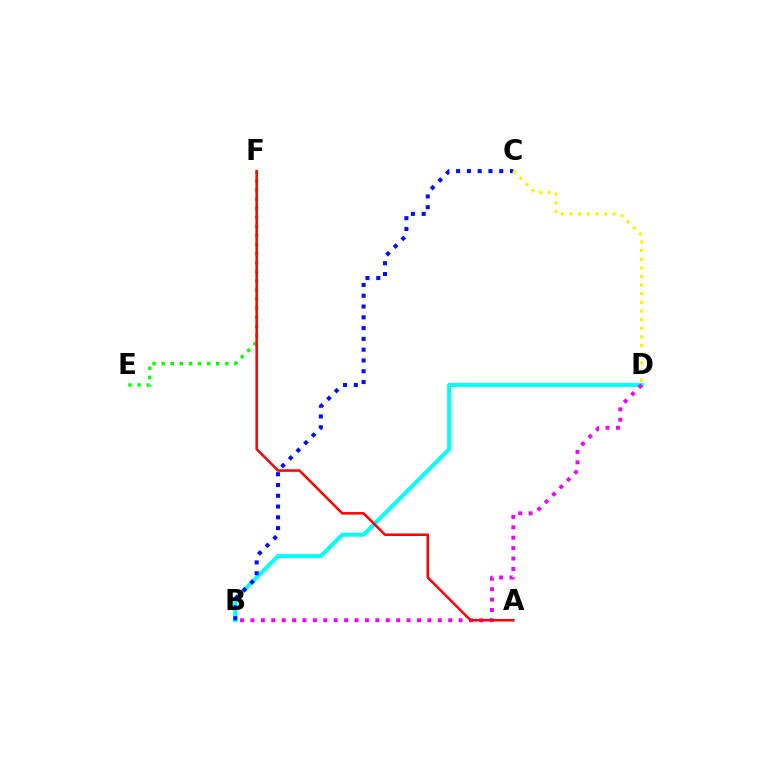{('E', 'F'): [{'color': '#08ff00', 'line_style': 'dotted', 'thickness': 2.47}], ('B', 'D'): [{'color': '#00fff6', 'line_style': 'solid', 'thickness': 2.88}, {'color': '#ee00ff', 'line_style': 'dotted', 'thickness': 2.83}], ('B', 'C'): [{'color': '#0010ff', 'line_style': 'dotted', 'thickness': 2.93}], ('C', 'D'): [{'color': '#fcf500', 'line_style': 'dotted', 'thickness': 2.34}], ('A', 'F'): [{'color': '#ff0000', 'line_style': 'solid', 'thickness': 1.82}]}